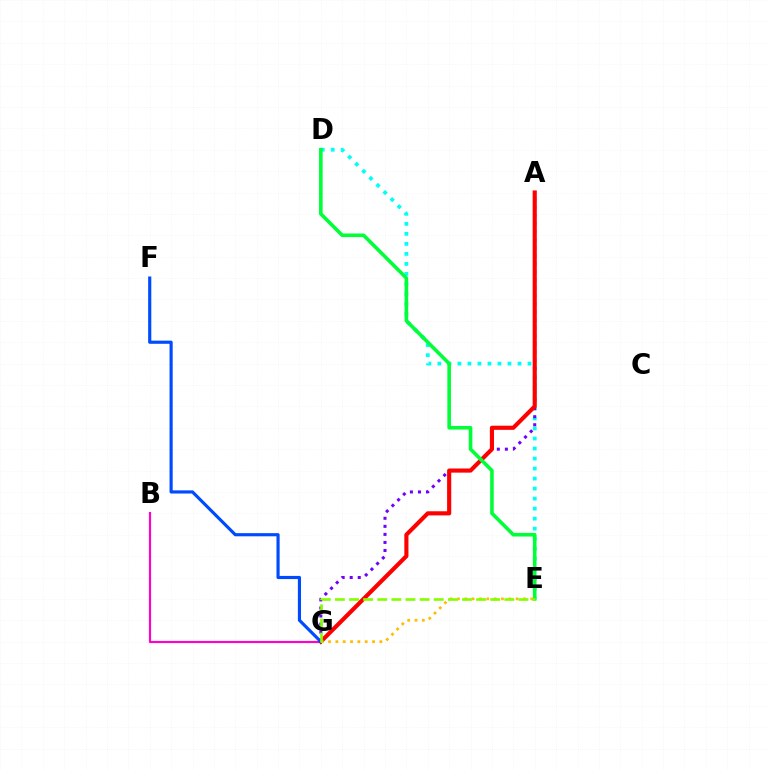{('B', 'G'): [{'color': '#ff00cf', 'line_style': 'solid', 'thickness': 1.55}], ('D', 'E'): [{'color': '#00fff6', 'line_style': 'dotted', 'thickness': 2.72}, {'color': '#00ff39', 'line_style': 'solid', 'thickness': 2.6}], ('A', 'G'): [{'color': '#7200ff', 'line_style': 'dotted', 'thickness': 2.19}, {'color': '#ff0000', 'line_style': 'solid', 'thickness': 2.97}], ('F', 'G'): [{'color': '#004bff', 'line_style': 'solid', 'thickness': 2.27}], ('E', 'G'): [{'color': '#ffbd00', 'line_style': 'dotted', 'thickness': 1.99}, {'color': '#84ff00', 'line_style': 'dashed', 'thickness': 1.92}]}